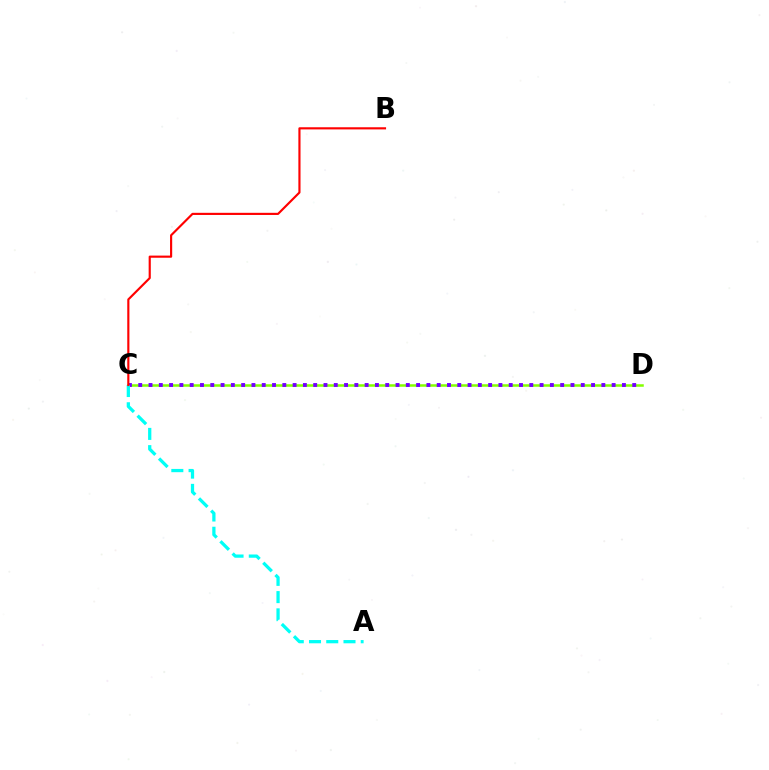{('C', 'D'): [{'color': '#84ff00', 'line_style': 'solid', 'thickness': 1.81}, {'color': '#7200ff', 'line_style': 'dotted', 'thickness': 2.8}], ('A', 'C'): [{'color': '#00fff6', 'line_style': 'dashed', 'thickness': 2.34}], ('B', 'C'): [{'color': '#ff0000', 'line_style': 'solid', 'thickness': 1.55}]}